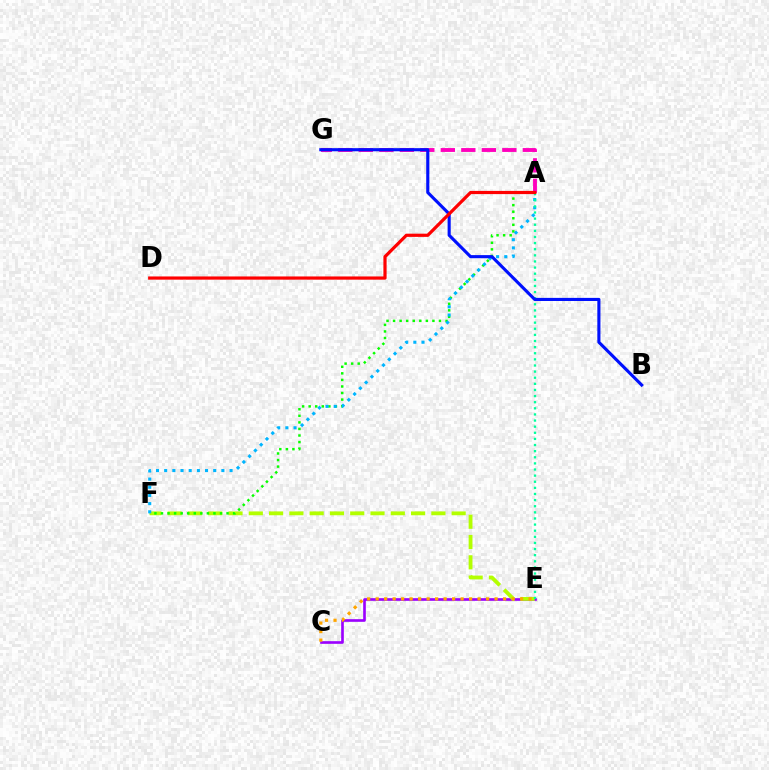{('C', 'E'): [{'color': '#9b00ff', 'line_style': 'solid', 'thickness': 1.9}, {'color': '#ffa500', 'line_style': 'dotted', 'thickness': 2.31}], ('E', 'F'): [{'color': '#b3ff00', 'line_style': 'dashed', 'thickness': 2.76}], ('A', 'F'): [{'color': '#08ff00', 'line_style': 'dotted', 'thickness': 1.78}, {'color': '#00b5ff', 'line_style': 'dotted', 'thickness': 2.22}], ('A', 'G'): [{'color': '#ff00bd', 'line_style': 'dashed', 'thickness': 2.79}], ('A', 'E'): [{'color': '#00ff9d', 'line_style': 'dotted', 'thickness': 1.66}], ('B', 'G'): [{'color': '#0010ff', 'line_style': 'solid', 'thickness': 2.24}], ('A', 'D'): [{'color': '#ff0000', 'line_style': 'solid', 'thickness': 2.31}]}